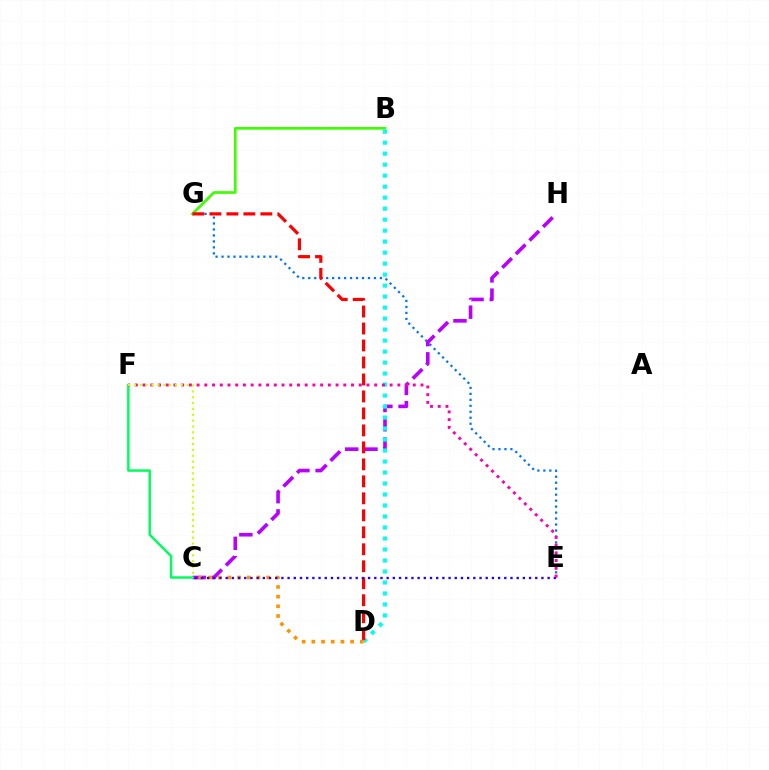{('E', 'G'): [{'color': '#0074ff', 'line_style': 'dotted', 'thickness': 1.62}], ('C', 'H'): [{'color': '#b900ff', 'line_style': 'dashed', 'thickness': 2.61}], ('B', 'G'): [{'color': '#3dff00', 'line_style': 'solid', 'thickness': 1.93}], ('B', 'D'): [{'color': '#00fff6', 'line_style': 'dotted', 'thickness': 2.99}], ('D', 'G'): [{'color': '#ff0000', 'line_style': 'dashed', 'thickness': 2.31}], ('C', 'D'): [{'color': '#ff9400', 'line_style': 'dotted', 'thickness': 2.63}], ('C', 'E'): [{'color': '#2500ff', 'line_style': 'dotted', 'thickness': 1.68}], ('C', 'F'): [{'color': '#00ff5c', 'line_style': 'solid', 'thickness': 1.78}, {'color': '#d1ff00', 'line_style': 'dotted', 'thickness': 1.59}], ('E', 'F'): [{'color': '#ff00ac', 'line_style': 'dotted', 'thickness': 2.1}]}